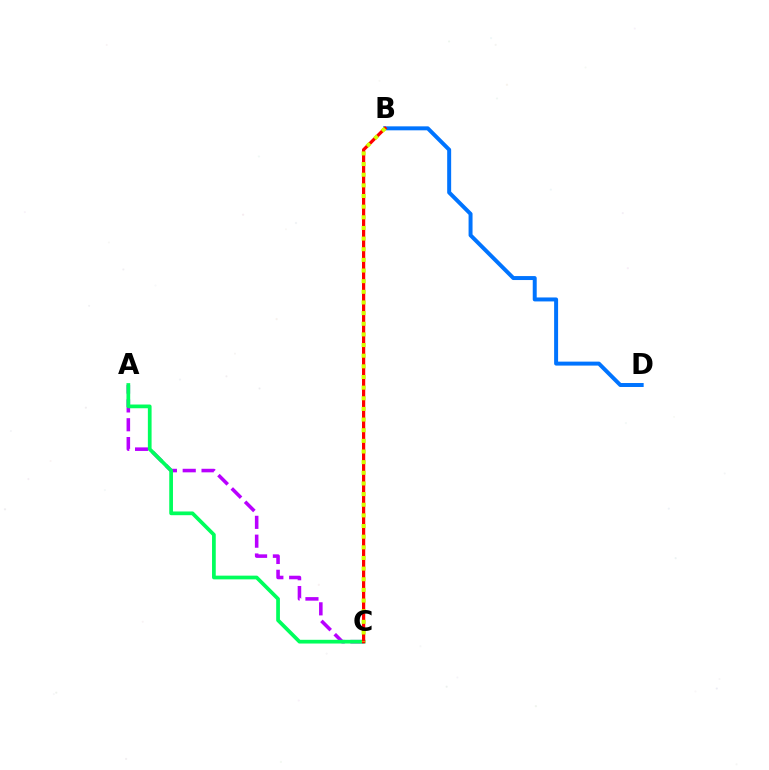{('A', 'C'): [{'color': '#b900ff', 'line_style': 'dashed', 'thickness': 2.56}, {'color': '#00ff5c', 'line_style': 'solid', 'thickness': 2.68}], ('B', 'D'): [{'color': '#0074ff', 'line_style': 'solid', 'thickness': 2.86}], ('B', 'C'): [{'color': '#ff0000', 'line_style': 'solid', 'thickness': 2.33}, {'color': '#d1ff00', 'line_style': 'dotted', 'thickness': 2.89}]}